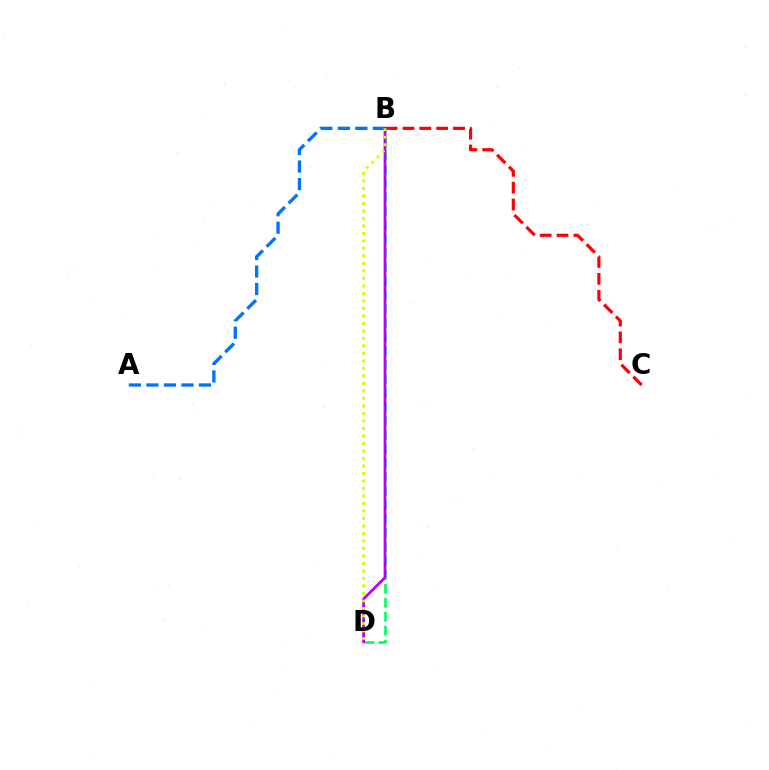{('B', 'C'): [{'color': '#ff0000', 'line_style': 'dashed', 'thickness': 2.29}], ('B', 'D'): [{'color': '#00ff5c', 'line_style': 'dashed', 'thickness': 1.9}, {'color': '#b900ff', 'line_style': 'solid', 'thickness': 2.0}, {'color': '#d1ff00', 'line_style': 'dotted', 'thickness': 2.04}], ('A', 'B'): [{'color': '#0074ff', 'line_style': 'dashed', 'thickness': 2.38}]}